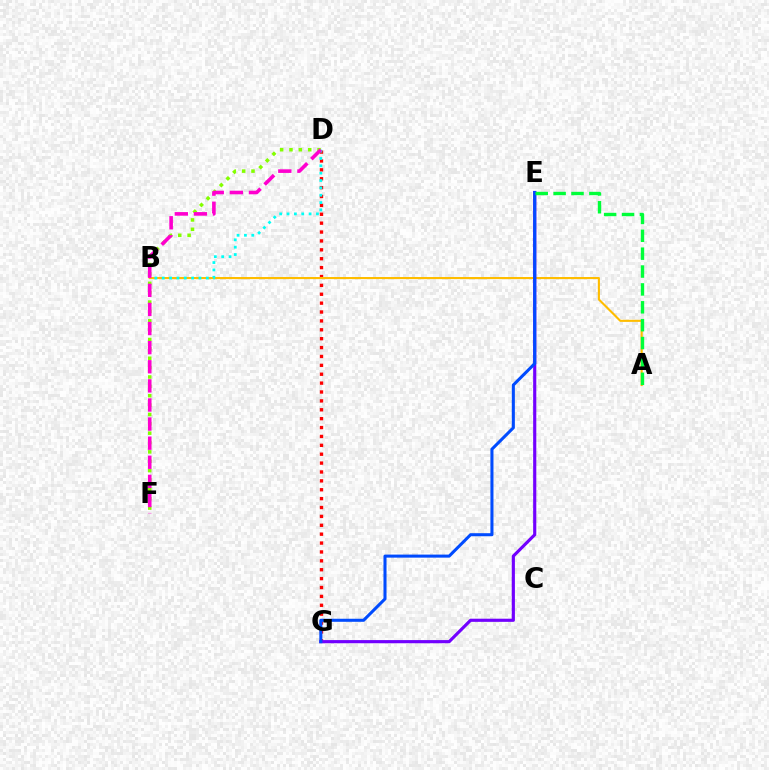{('D', 'G'): [{'color': '#ff0000', 'line_style': 'dotted', 'thickness': 2.41}], ('A', 'B'): [{'color': '#ffbd00', 'line_style': 'solid', 'thickness': 1.52}], ('D', 'F'): [{'color': '#84ff00', 'line_style': 'dotted', 'thickness': 2.54}, {'color': '#ff00cf', 'line_style': 'dashed', 'thickness': 2.6}], ('B', 'D'): [{'color': '#00fff6', 'line_style': 'dotted', 'thickness': 2.0}], ('E', 'G'): [{'color': '#7200ff', 'line_style': 'solid', 'thickness': 2.27}, {'color': '#004bff', 'line_style': 'solid', 'thickness': 2.19}], ('A', 'E'): [{'color': '#00ff39', 'line_style': 'dashed', 'thickness': 2.43}]}